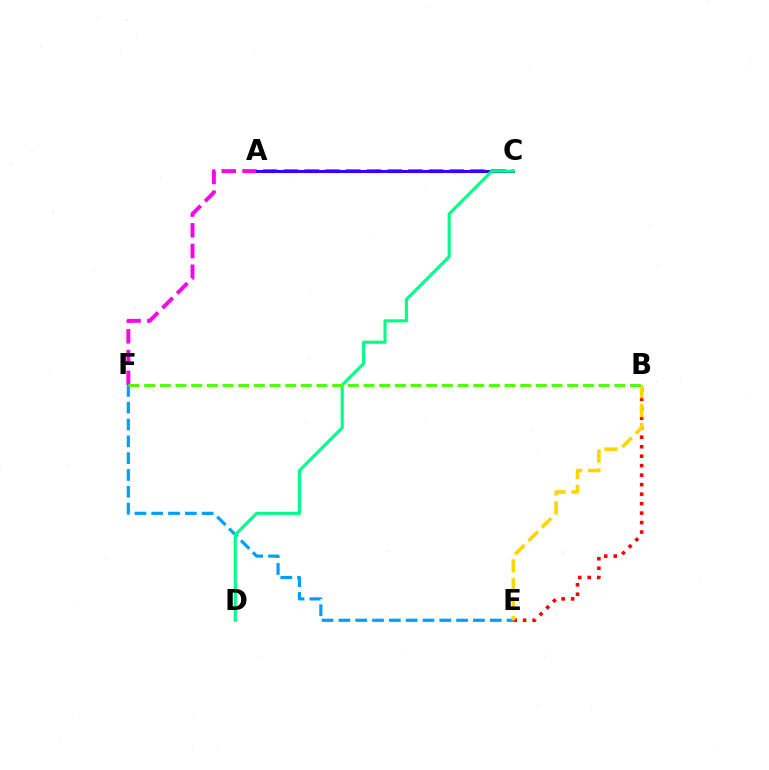{('C', 'F'): [{'color': '#ff00ed', 'line_style': 'dashed', 'thickness': 2.82}], ('A', 'C'): [{'color': '#3700ff', 'line_style': 'solid', 'thickness': 2.19}], ('B', 'E'): [{'color': '#ff0000', 'line_style': 'dotted', 'thickness': 2.58}, {'color': '#ffd500', 'line_style': 'dashed', 'thickness': 2.57}], ('E', 'F'): [{'color': '#009eff', 'line_style': 'dashed', 'thickness': 2.28}], ('C', 'D'): [{'color': '#00ff86', 'line_style': 'solid', 'thickness': 2.24}], ('B', 'F'): [{'color': '#4fff00', 'line_style': 'dashed', 'thickness': 2.13}]}